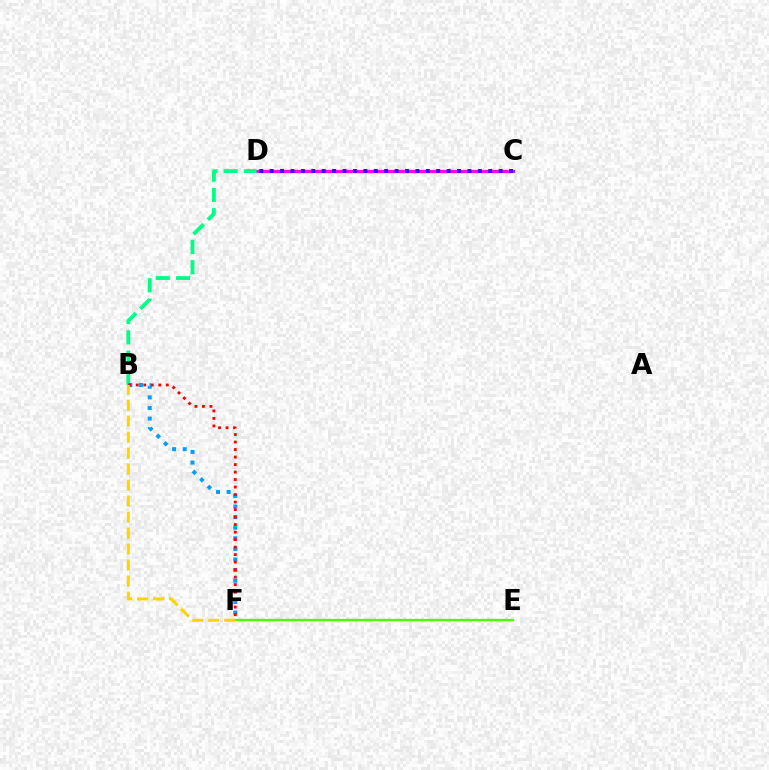{('C', 'D'): [{'color': '#ff00ed', 'line_style': 'solid', 'thickness': 2.35}, {'color': '#3700ff', 'line_style': 'dotted', 'thickness': 2.83}], ('B', 'D'): [{'color': '#00ff86', 'line_style': 'dashed', 'thickness': 2.76}], ('B', 'F'): [{'color': '#009eff', 'line_style': 'dotted', 'thickness': 2.88}, {'color': '#ff0000', 'line_style': 'dotted', 'thickness': 2.04}, {'color': '#ffd500', 'line_style': 'dashed', 'thickness': 2.17}], ('E', 'F'): [{'color': '#4fff00', 'line_style': 'solid', 'thickness': 1.66}]}